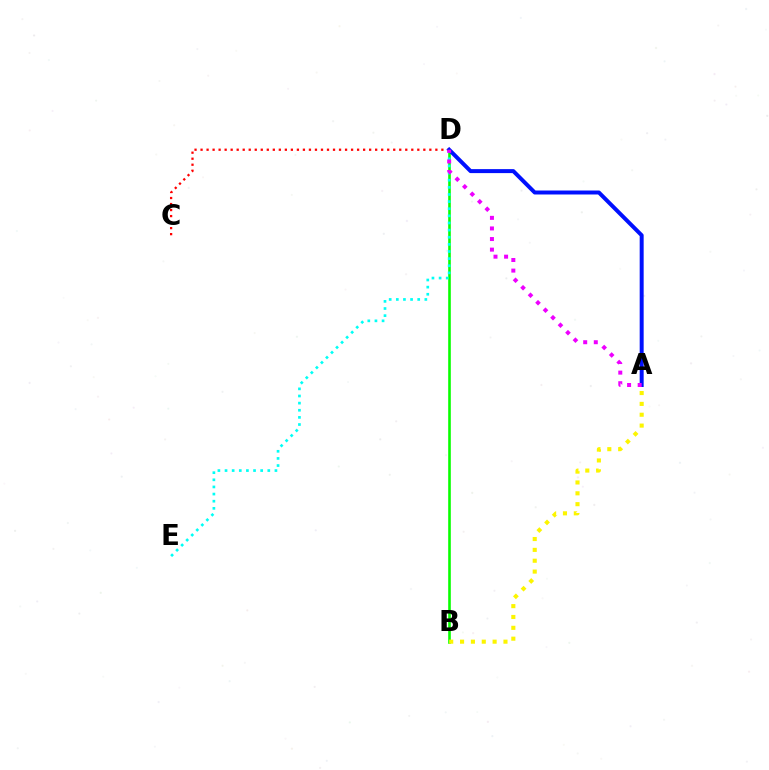{('B', 'D'): [{'color': '#08ff00', 'line_style': 'solid', 'thickness': 1.88}], ('D', 'E'): [{'color': '#00fff6', 'line_style': 'dotted', 'thickness': 1.94}], ('C', 'D'): [{'color': '#ff0000', 'line_style': 'dotted', 'thickness': 1.64}], ('A', 'D'): [{'color': '#0010ff', 'line_style': 'solid', 'thickness': 2.86}, {'color': '#ee00ff', 'line_style': 'dotted', 'thickness': 2.88}], ('A', 'B'): [{'color': '#fcf500', 'line_style': 'dotted', 'thickness': 2.95}]}